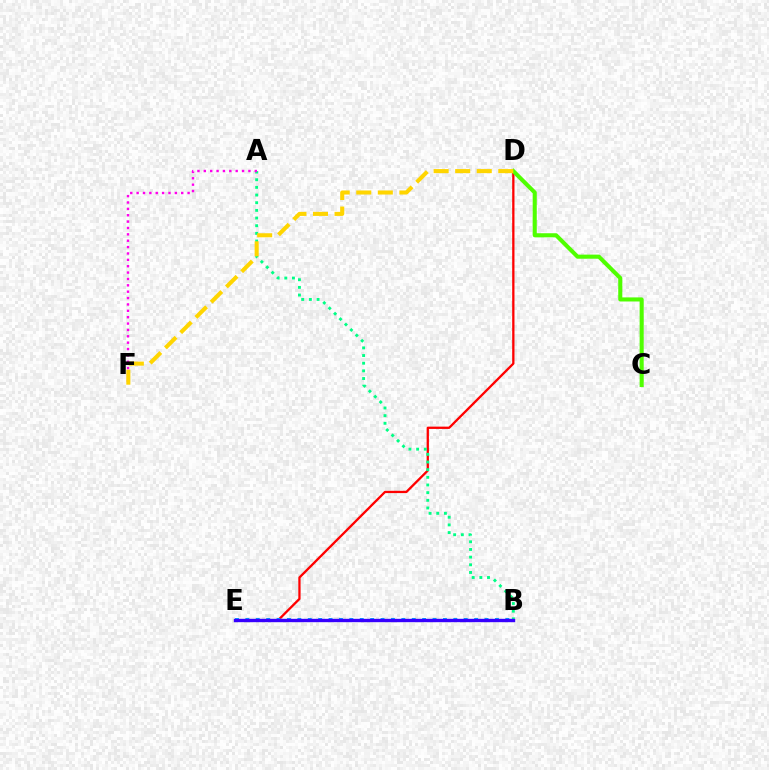{('D', 'E'): [{'color': '#ff0000', 'line_style': 'solid', 'thickness': 1.65}], ('A', 'B'): [{'color': '#00ff86', 'line_style': 'dotted', 'thickness': 2.08}], ('A', 'F'): [{'color': '#ff00ed', 'line_style': 'dotted', 'thickness': 1.73}], ('C', 'D'): [{'color': '#4fff00', 'line_style': 'solid', 'thickness': 2.94}], ('D', 'F'): [{'color': '#ffd500', 'line_style': 'dashed', 'thickness': 2.93}], ('B', 'E'): [{'color': '#009eff', 'line_style': 'dotted', 'thickness': 2.83}, {'color': '#3700ff', 'line_style': 'solid', 'thickness': 2.43}]}